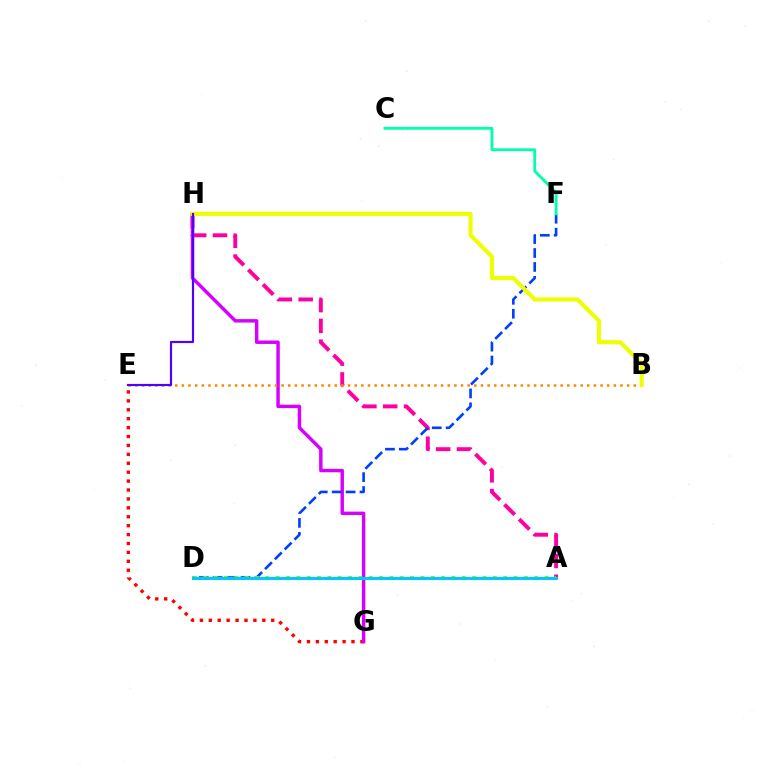{('A', 'H'): [{'color': '#ff00a0', 'line_style': 'dashed', 'thickness': 2.83}], ('E', 'G'): [{'color': '#ff0000', 'line_style': 'dotted', 'thickness': 2.42}], ('G', 'H'): [{'color': '#d600ff', 'line_style': 'solid', 'thickness': 2.48}], ('D', 'F'): [{'color': '#003fff', 'line_style': 'dashed', 'thickness': 1.89}], ('B', 'E'): [{'color': '#ff8800', 'line_style': 'dotted', 'thickness': 1.81}], ('C', 'F'): [{'color': '#00ffaf', 'line_style': 'solid', 'thickness': 2.02}], ('A', 'D'): [{'color': '#66ff00', 'line_style': 'dotted', 'thickness': 2.81}, {'color': '#00ff27', 'line_style': 'solid', 'thickness': 1.97}, {'color': '#00c7ff', 'line_style': 'solid', 'thickness': 2.21}], ('B', 'H'): [{'color': '#eeff00', 'line_style': 'solid', 'thickness': 2.97}], ('E', 'H'): [{'color': '#4f00ff', 'line_style': 'solid', 'thickness': 1.57}]}